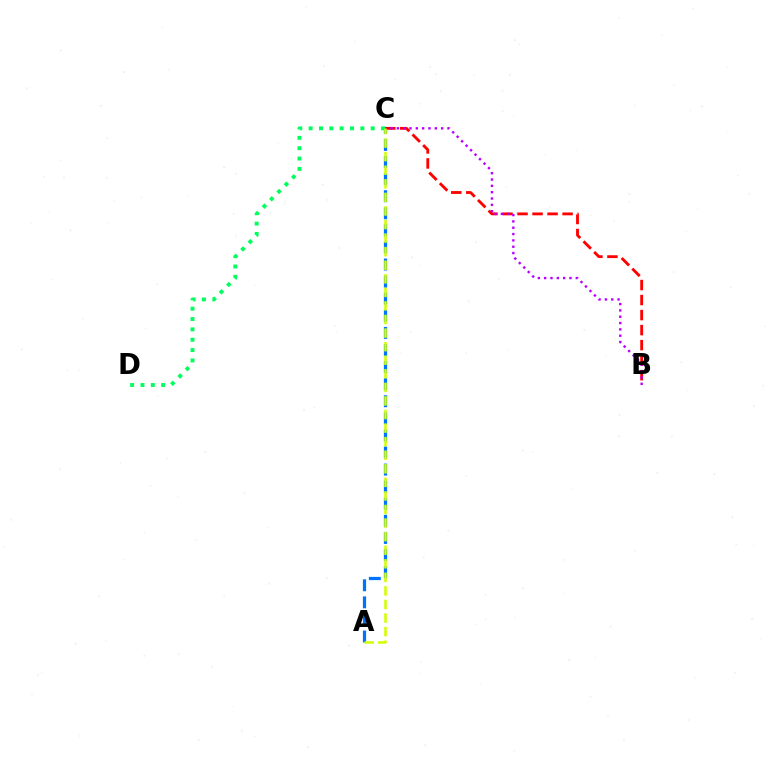{('A', 'C'): [{'color': '#0074ff', 'line_style': 'dashed', 'thickness': 2.32}, {'color': '#d1ff00', 'line_style': 'dashed', 'thickness': 1.84}], ('B', 'C'): [{'color': '#ff0000', 'line_style': 'dashed', 'thickness': 2.04}, {'color': '#b900ff', 'line_style': 'dotted', 'thickness': 1.72}], ('C', 'D'): [{'color': '#00ff5c', 'line_style': 'dotted', 'thickness': 2.81}]}